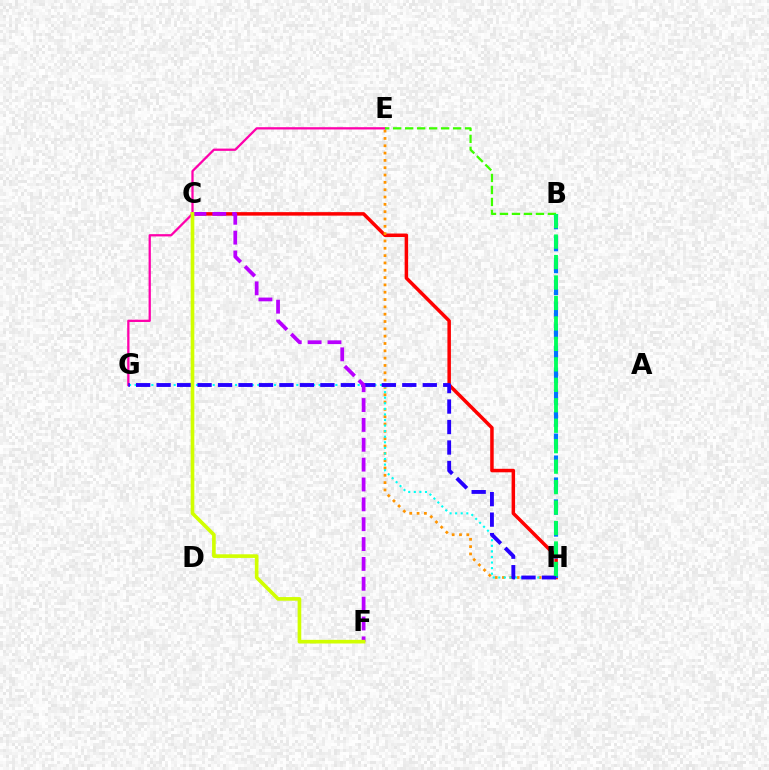{('C', 'H'): [{'color': '#ff0000', 'line_style': 'solid', 'thickness': 2.52}], ('B', 'H'): [{'color': '#0074ff', 'line_style': 'dashed', 'thickness': 2.98}, {'color': '#00ff5c', 'line_style': 'dashed', 'thickness': 2.78}], ('E', 'H'): [{'color': '#ff9400', 'line_style': 'dotted', 'thickness': 1.99}], ('G', 'H'): [{'color': '#00fff6', 'line_style': 'dotted', 'thickness': 1.52}, {'color': '#2500ff', 'line_style': 'dashed', 'thickness': 2.78}], ('E', 'G'): [{'color': '#ff00ac', 'line_style': 'solid', 'thickness': 1.64}], ('B', 'E'): [{'color': '#3dff00', 'line_style': 'dashed', 'thickness': 1.63}], ('C', 'F'): [{'color': '#b900ff', 'line_style': 'dashed', 'thickness': 2.7}, {'color': '#d1ff00', 'line_style': 'solid', 'thickness': 2.62}]}